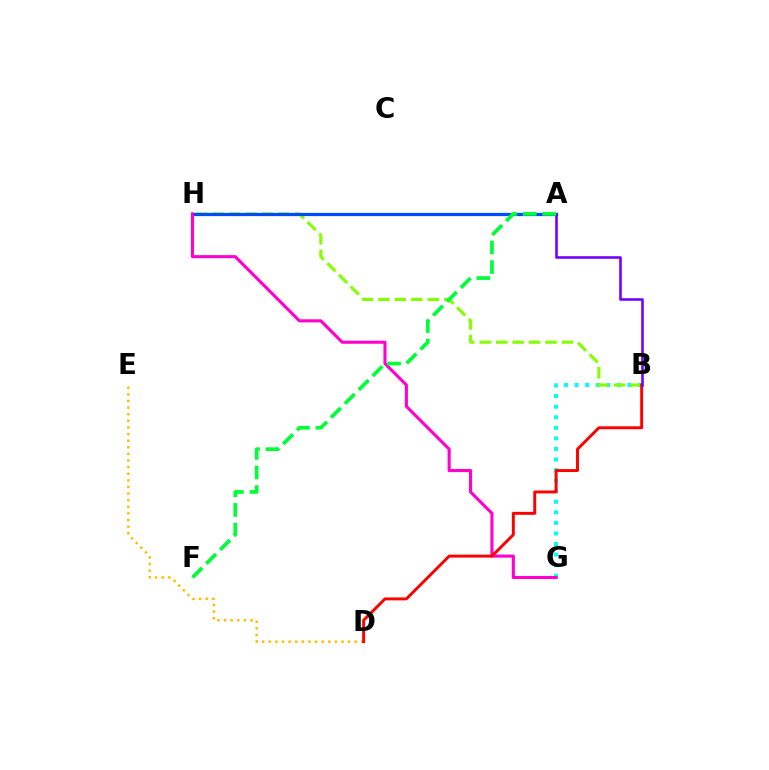{('B', 'G'): [{'color': '#00fff6', 'line_style': 'dotted', 'thickness': 2.87}], ('D', 'E'): [{'color': '#ffbd00', 'line_style': 'dotted', 'thickness': 1.8}], ('B', 'H'): [{'color': '#84ff00', 'line_style': 'dashed', 'thickness': 2.23}], ('A', 'H'): [{'color': '#004bff', 'line_style': 'solid', 'thickness': 2.33}], ('G', 'H'): [{'color': '#ff00cf', 'line_style': 'solid', 'thickness': 2.21}], ('B', 'D'): [{'color': '#ff0000', 'line_style': 'solid', 'thickness': 2.12}], ('A', 'B'): [{'color': '#7200ff', 'line_style': 'solid', 'thickness': 1.86}], ('A', 'F'): [{'color': '#00ff39', 'line_style': 'dashed', 'thickness': 2.66}]}